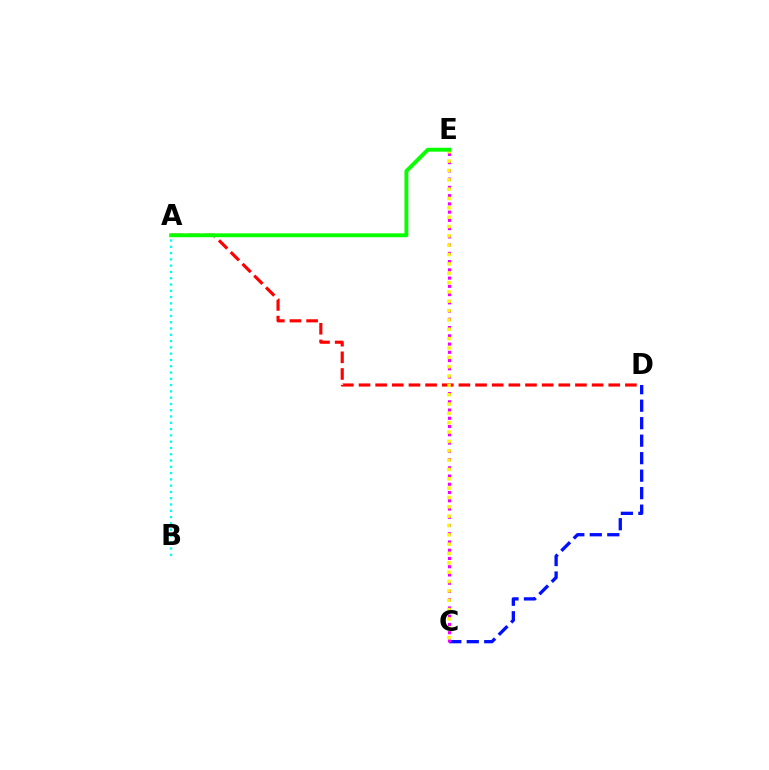{('C', 'D'): [{'color': '#0010ff', 'line_style': 'dashed', 'thickness': 2.38}], ('A', 'B'): [{'color': '#00fff6', 'line_style': 'dotted', 'thickness': 1.71}], ('C', 'E'): [{'color': '#ee00ff', 'line_style': 'dotted', 'thickness': 2.24}, {'color': '#fcf500', 'line_style': 'dotted', 'thickness': 2.54}], ('A', 'D'): [{'color': '#ff0000', 'line_style': 'dashed', 'thickness': 2.26}], ('A', 'E'): [{'color': '#08ff00', 'line_style': 'solid', 'thickness': 2.8}]}